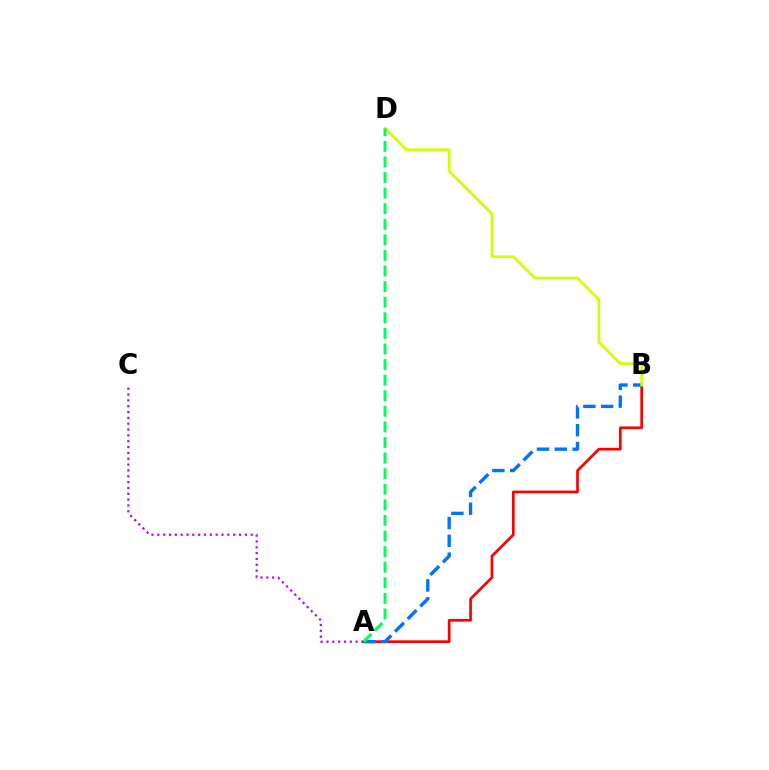{('A', 'C'): [{'color': '#b900ff', 'line_style': 'dotted', 'thickness': 1.59}], ('A', 'B'): [{'color': '#ff0000', 'line_style': 'solid', 'thickness': 1.93}, {'color': '#0074ff', 'line_style': 'dashed', 'thickness': 2.42}], ('B', 'D'): [{'color': '#d1ff00', 'line_style': 'solid', 'thickness': 1.96}], ('A', 'D'): [{'color': '#00ff5c', 'line_style': 'dashed', 'thickness': 2.12}]}